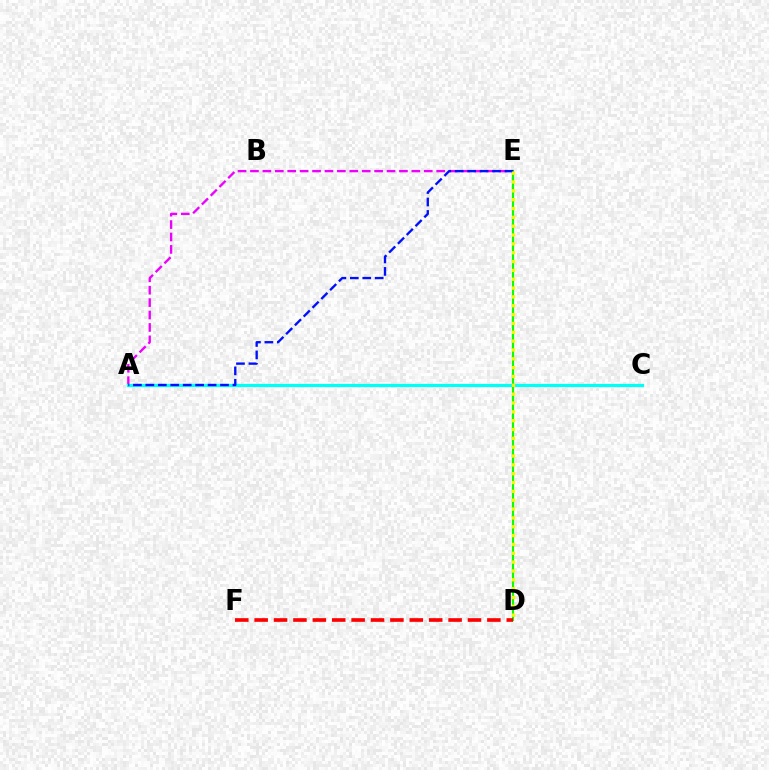{('A', 'E'): [{'color': '#ee00ff', 'line_style': 'dashed', 'thickness': 1.69}, {'color': '#0010ff', 'line_style': 'dashed', 'thickness': 1.69}], ('D', 'E'): [{'color': '#08ff00', 'line_style': 'solid', 'thickness': 1.53}, {'color': '#fcf500', 'line_style': 'dotted', 'thickness': 2.4}], ('A', 'C'): [{'color': '#00fff6', 'line_style': 'solid', 'thickness': 2.31}], ('D', 'F'): [{'color': '#ff0000', 'line_style': 'dashed', 'thickness': 2.63}]}